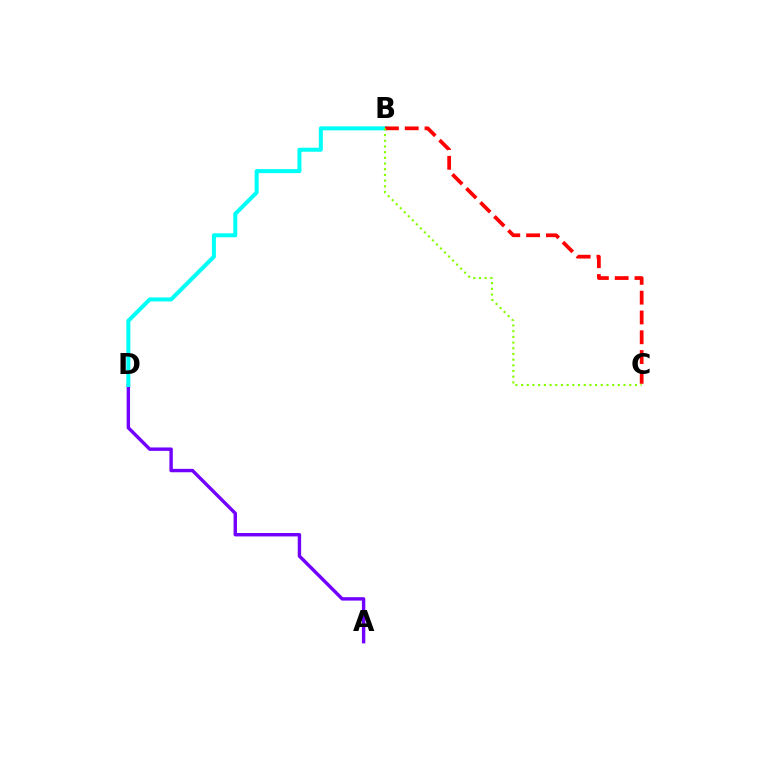{('A', 'D'): [{'color': '#7200ff', 'line_style': 'solid', 'thickness': 2.45}], ('B', 'D'): [{'color': '#00fff6', 'line_style': 'solid', 'thickness': 2.89}], ('B', 'C'): [{'color': '#ff0000', 'line_style': 'dashed', 'thickness': 2.69}, {'color': '#84ff00', 'line_style': 'dotted', 'thickness': 1.55}]}